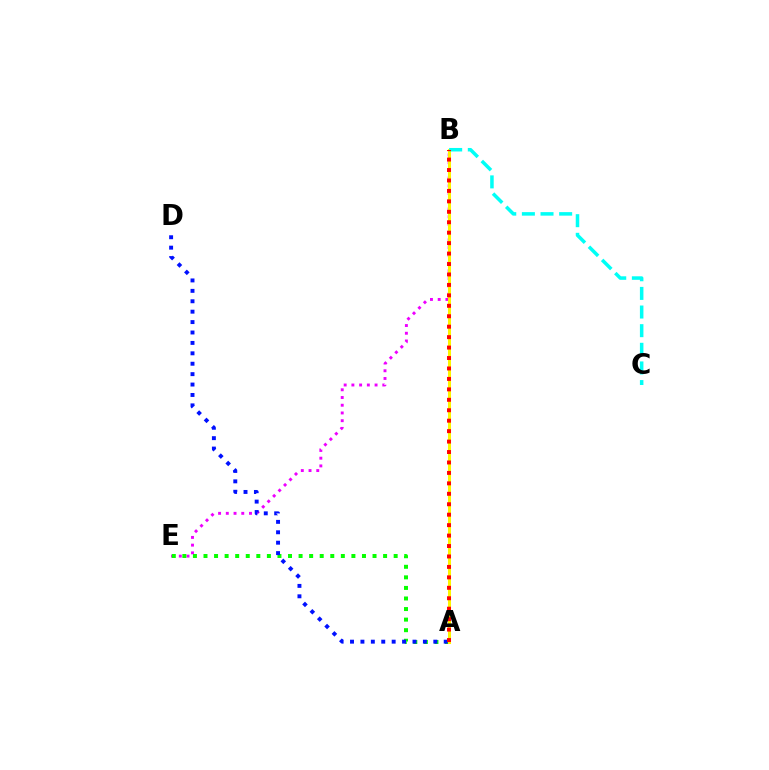{('B', 'E'): [{'color': '#ee00ff', 'line_style': 'dotted', 'thickness': 2.1}], ('A', 'E'): [{'color': '#08ff00', 'line_style': 'dotted', 'thickness': 2.87}], ('A', 'B'): [{'color': '#fcf500', 'line_style': 'solid', 'thickness': 2.18}, {'color': '#ff0000', 'line_style': 'dotted', 'thickness': 2.84}], ('B', 'C'): [{'color': '#00fff6', 'line_style': 'dashed', 'thickness': 2.53}], ('A', 'D'): [{'color': '#0010ff', 'line_style': 'dotted', 'thickness': 2.83}]}